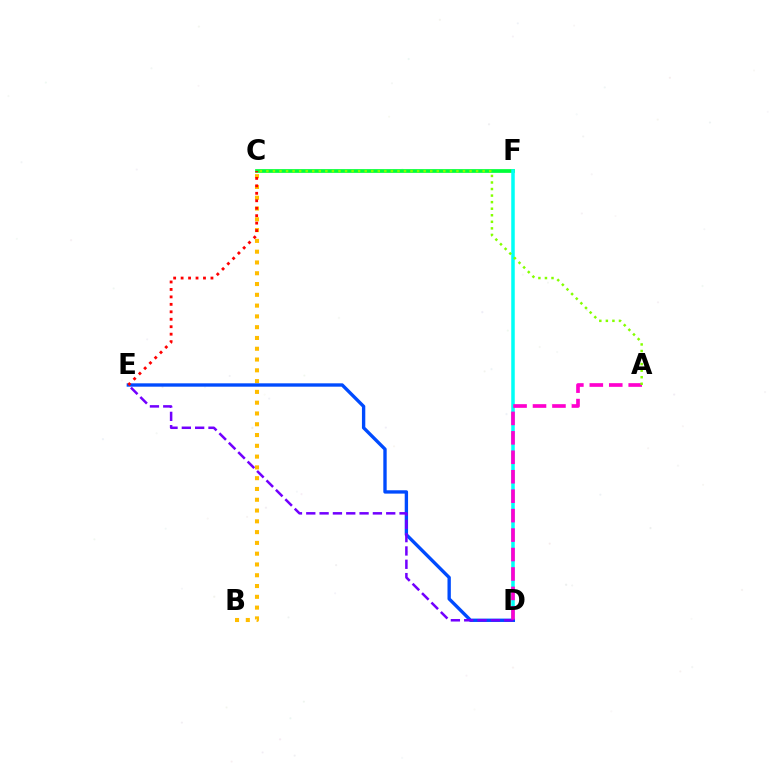{('C', 'F'): [{'color': '#00ff39', 'line_style': 'solid', 'thickness': 2.68}], ('B', 'C'): [{'color': '#ffbd00', 'line_style': 'dotted', 'thickness': 2.93}], ('D', 'F'): [{'color': '#00fff6', 'line_style': 'solid', 'thickness': 2.53}], ('D', 'E'): [{'color': '#004bff', 'line_style': 'solid', 'thickness': 2.42}, {'color': '#7200ff', 'line_style': 'dashed', 'thickness': 1.81}], ('C', 'E'): [{'color': '#ff0000', 'line_style': 'dotted', 'thickness': 2.03}], ('A', 'D'): [{'color': '#ff00cf', 'line_style': 'dashed', 'thickness': 2.64}], ('A', 'C'): [{'color': '#84ff00', 'line_style': 'dotted', 'thickness': 1.78}]}